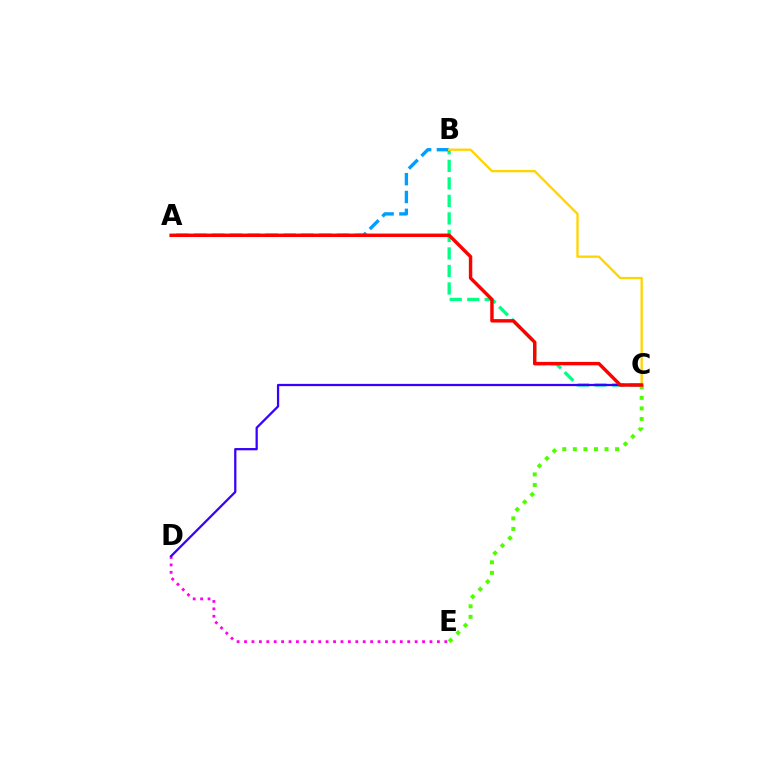{('B', 'C'): [{'color': '#00ff86', 'line_style': 'dashed', 'thickness': 2.38}, {'color': '#ffd500', 'line_style': 'solid', 'thickness': 1.67}], ('D', 'E'): [{'color': '#ff00ed', 'line_style': 'dotted', 'thickness': 2.02}], ('A', 'B'): [{'color': '#009eff', 'line_style': 'dashed', 'thickness': 2.42}], ('C', 'D'): [{'color': '#3700ff', 'line_style': 'solid', 'thickness': 1.63}], ('C', 'E'): [{'color': '#4fff00', 'line_style': 'dotted', 'thickness': 2.87}], ('A', 'C'): [{'color': '#ff0000', 'line_style': 'solid', 'thickness': 2.47}]}